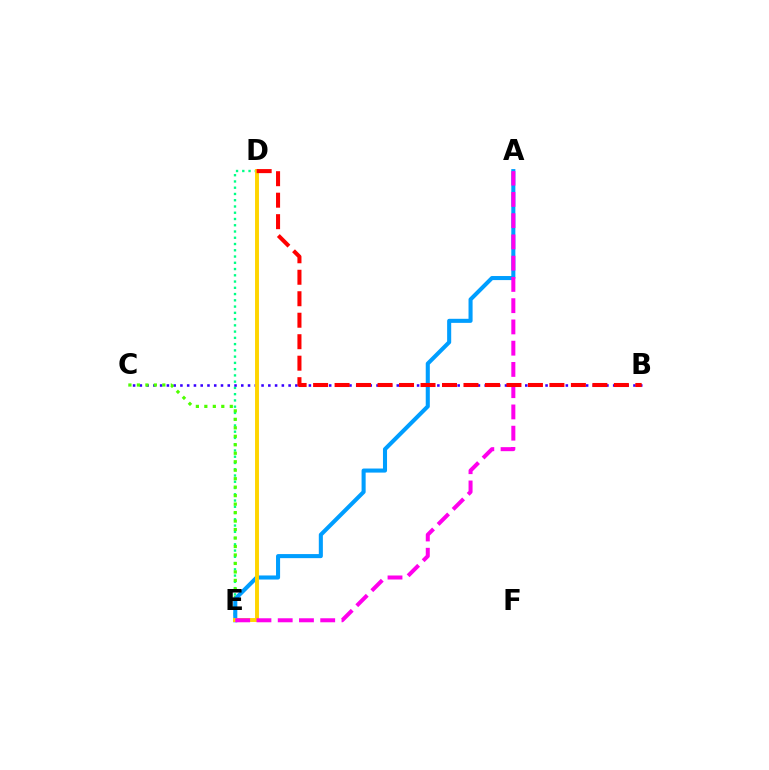{('D', 'E'): [{'color': '#00ff86', 'line_style': 'dotted', 'thickness': 1.7}, {'color': '#ffd500', 'line_style': 'solid', 'thickness': 2.82}], ('B', 'C'): [{'color': '#3700ff', 'line_style': 'dotted', 'thickness': 1.84}], ('C', 'E'): [{'color': '#4fff00', 'line_style': 'dotted', 'thickness': 2.3}], ('A', 'E'): [{'color': '#009eff', 'line_style': 'solid', 'thickness': 2.93}, {'color': '#ff00ed', 'line_style': 'dashed', 'thickness': 2.89}], ('B', 'D'): [{'color': '#ff0000', 'line_style': 'dashed', 'thickness': 2.92}]}